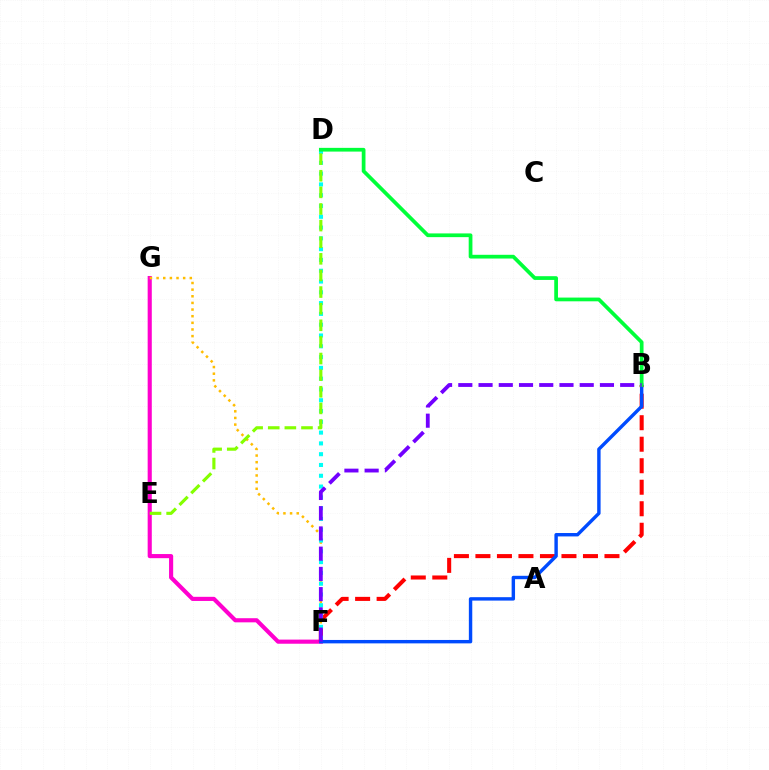{('F', 'G'): [{'color': '#ff00cf', 'line_style': 'solid', 'thickness': 2.97}, {'color': '#ffbd00', 'line_style': 'dotted', 'thickness': 1.8}], ('B', 'F'): [{'color': '#ff0000', 'line_style': 'dashed', 'thickness': 2.92}, {'color': '#004bff', 'line_style': 'solid', 'thickness': 2.45}, {'color': '#7200ff', 'line_style': 'dashed', 'thickness': 2.75}], ('D', 'F'): [{'color': '#00fff6', 'line_style': 'dotted', 'thickness': 2.93}], ('B', 'D'): [{'color': '#00ff39', 'line_style': 'solid', 'thickness': 2.68}], ('D', 'E'): [{'color': '#84ff00', 'line_style': 'dashed', 'thickness': 2.26}]}